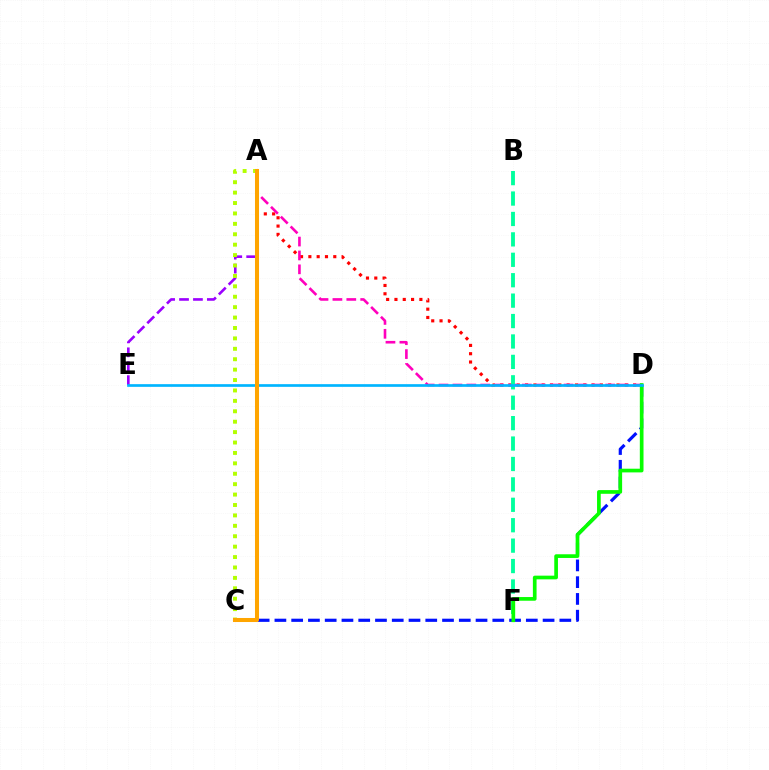{('A', 'E'): [{'color': '#9b00ff', 'line_style': 'dashed', 'thickness': 1.89}], ('A', 'D'): [{'color': '#ff0000', 'line_style': 'dotted', 'thickness': 2.26}, {'color': '#ff00bd', 'line_style': 'dashed', 'thickness': 1.89}], ('A', 'C'): [{'color': '#b3ff00', 'line_style': 'dotted', 'thickness': 2.83}, {'color': '#ffa500', 'line_style': 'solid', 'thickness': 2.91}], ('C', 'D'): [{'color': '#0010ff', 'line_style': 'dashed', 'thickness': 2.28}], ('B', 'F'): [{'color': '#00ff9d', 'line_style': 'dashed', 'thickness': 2.77}], ('D', 'F'): [{'color': '#08ff00', 'line_style': 'solid', 'thickness': 2.66}], ('D', 'E'): [{'color': '#00b5ff', 'line_style': 'solid', 'thickness': 1.93}]}